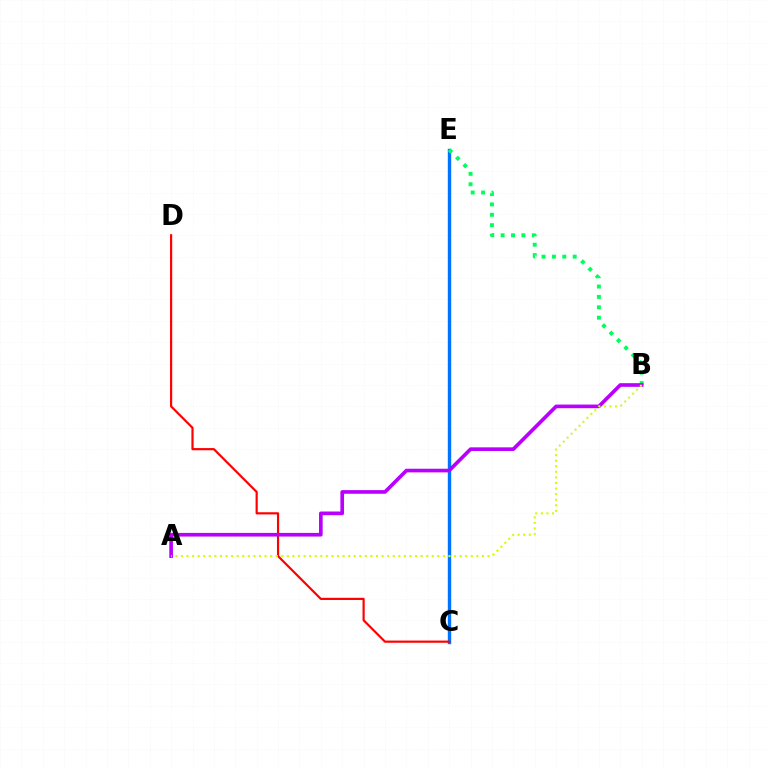{('C', 'E'): [{'color': '#0074ff', 'line_style': 'solid', 'thickness': 2.44}], ('B', 'E'): [{'color': '#00ff5c', 'line_style': 'dotted', 'thickness': 2.82}], ('C', 'D'): [{'color': '#ff0000', 'line_style': 'solid', 'thickness': 1.57}], ('A', 'B'): [{'color': '#b900ff', 'line_style': 'solid', 'thickness': 2.63}, {'color': '#d1ff00', 'line_style': 'dotted', 'thickness': 1.51}]}